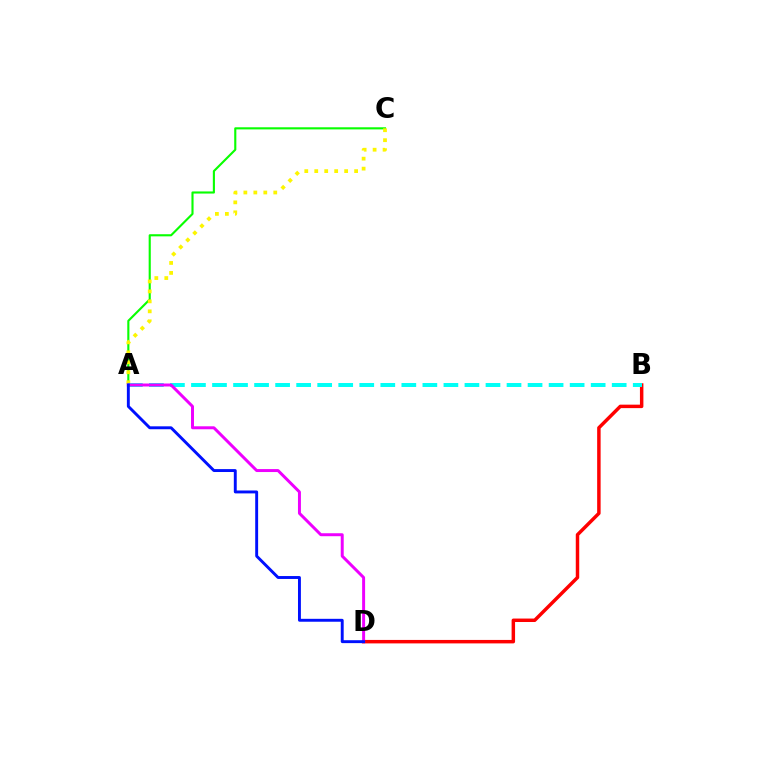{('A', 'C'): [{'color': '#08ff00', 'line_style': 'solid', 'thickness': 1.53}, {'color': '#fcf500', 'line_style': 'dotted', 'thickness': 2.71}], ('B', 'D'): [{'color': '#ff0000', 'line_style': 'solid', 'thickness': 2.49}], ('A', 'B'): [{'color': '#00fff6', 'line_style': 'dashed', 'thickness': 2.86}], ('A', 'D'): [{'color': '#ee00ff', 'line_style': 'solid', 'thickness': 2.14}, {'color': '#0010ff', 'line_style': 'solid', 'thickness': 2.1}]}